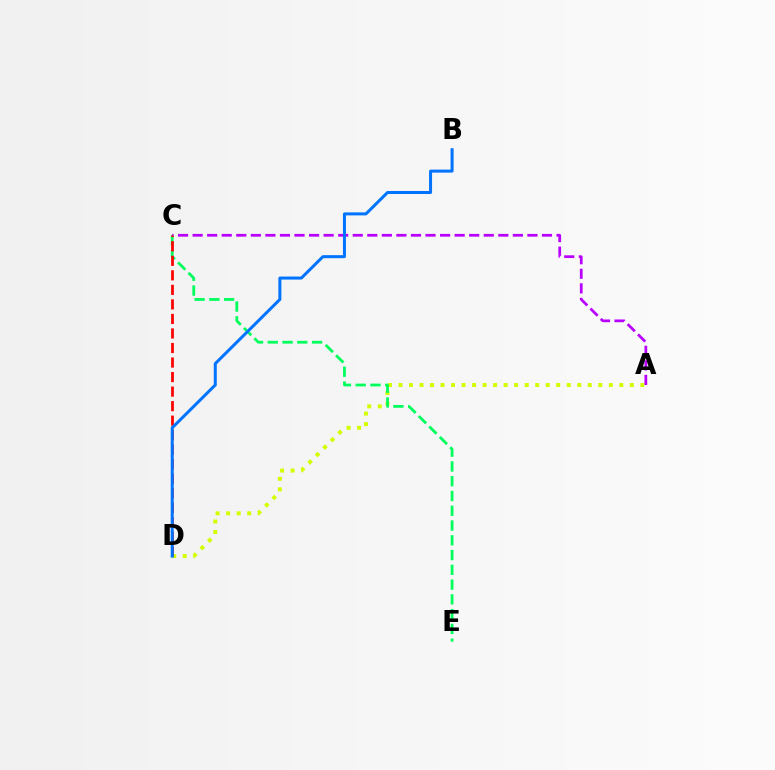{('A', 'D'): [{'color': '#d1ff00', 'line_style': 'dotted', 'thickness': 2.86}], ('C', 'E'): [{'color': '#00ff5c', 'line_style': 'dashed', 'thickness': 2.01}], ('A', 'C'): [{'color': '#b900ff', 'line_style': 'dashed', 'thickness': 1.98}], ('C', 'D'): [{'color': '#ff0000', 'line_style': 'dashed', 'thickness': 1.97}], ('B', 'D'): [{'color': '#0074ff', 'line_style': 'solid', 'thickness': 2.17}]}